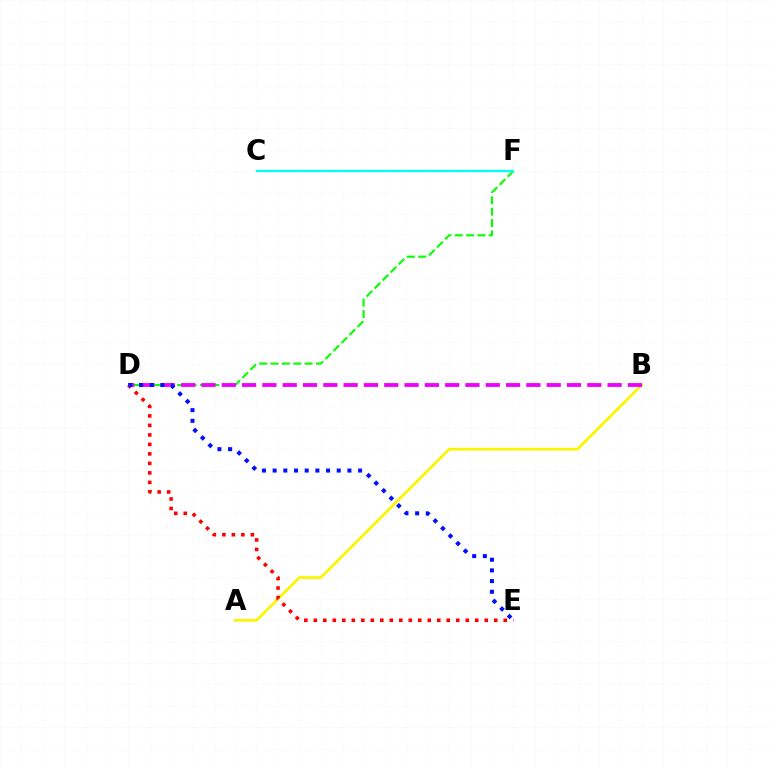{('D', 'F'): [{'color': '#08ff00', 'line_style': 'dashed', 'thickness': 1.54}], ('A', 'B'): [{'color': '#fcf500', 'line_style': 'solid', 'thickness': 1.97}], ('D', 'E'): [{'color': '#ff0000', 'line_style': 'dotted', 'thickness': 2.58}, {'color': '#0010ff', 'line_style': 'dotted', 'thickness': 2.9}], ('B', 'D'): [{'color': '#ee00ff', 'line_style': 'dashed', 'thickness': 2.76}], ('C', 'F'): [{'color': '#00fff6', 'line_style': 'solid', 'thickness': 1.7}]}